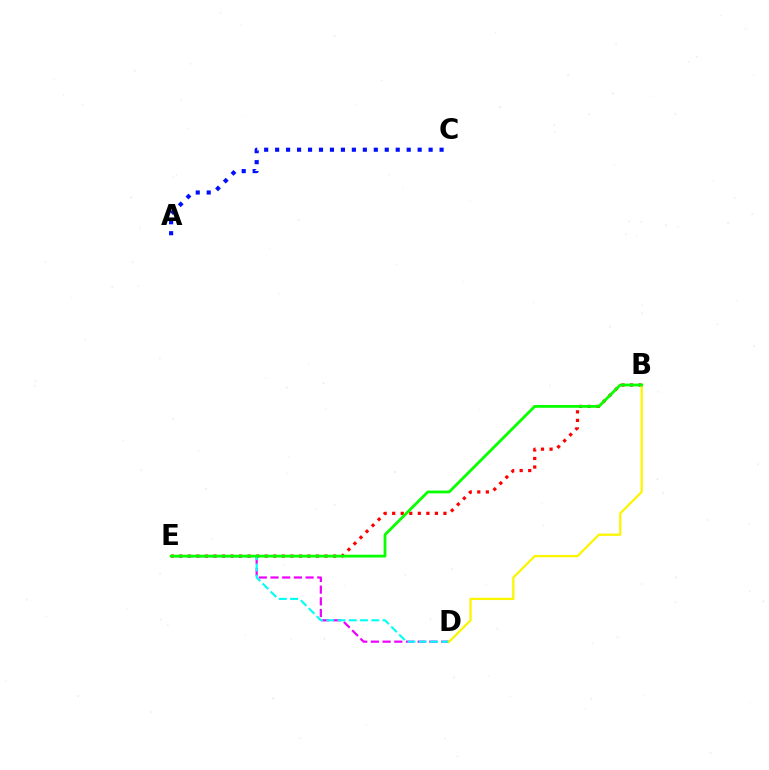{('B', 'E'): [{'color': '#ff0000', 'line_style': 'dotted', 'thickness': 2.32}, {'color': '#08ff00', 'line_style': 'solid', 'thickness': 2.02}], ('D', 'E'): [{'color': '#ee00ff', 'line_style': 'dashed', 'thickness': 1.59}, {'color': '#00fff6', 'line_style': 'dashed', 'thickness': 1.53}], ('A', 'C'): [{'color': '#0010ff', 'line_style': 'dotted', 'thickness': 2.98}], ('B', 'D'): [{'color': '#fcf500', 'line_style': 'solid', 'thickness': 1.64}]}